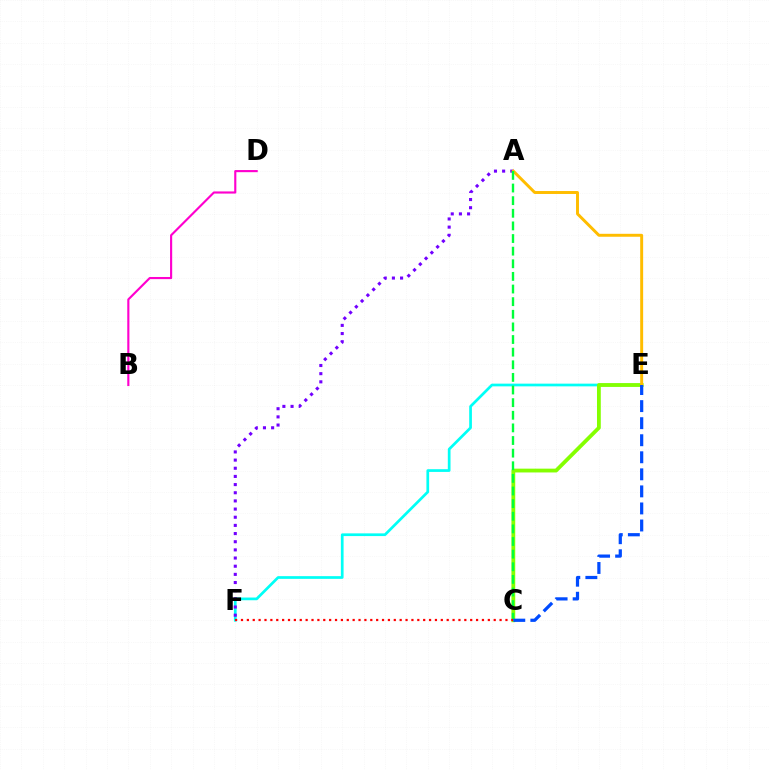{('B', 'D'): [{'color': '#ff00cf', 'line_style': 'solid', 'thickness': 1.54}], ('E', 'F'): [{'color': '#00fff6', 'line_style': 'solid', 'thickness': 1.95}], ('C', 'E'): [{'color': '#84ff00', 'line_style': 'solid', 'thickness': 2.74}, {'color': '#004bff', 'line_style': 'dashed', 'thickness': 2.32}], ('A', 'F'): [{'color': '#7200ff', 'line_style': 'dotted', 'thickness': 2.22}], ('A', 'E'): [{'color': '#ffbd00', 'line_style': 'solid', 'thickness': 2.12}], ('A', 'C'): [{'color': '#00ff39', 'line_style': 'dashed', 'thickness': 1.71}], ('C', 'F'): [{'color': '#ff0000', 'line_style': 'dotted', 'thickness': 1.6}]}